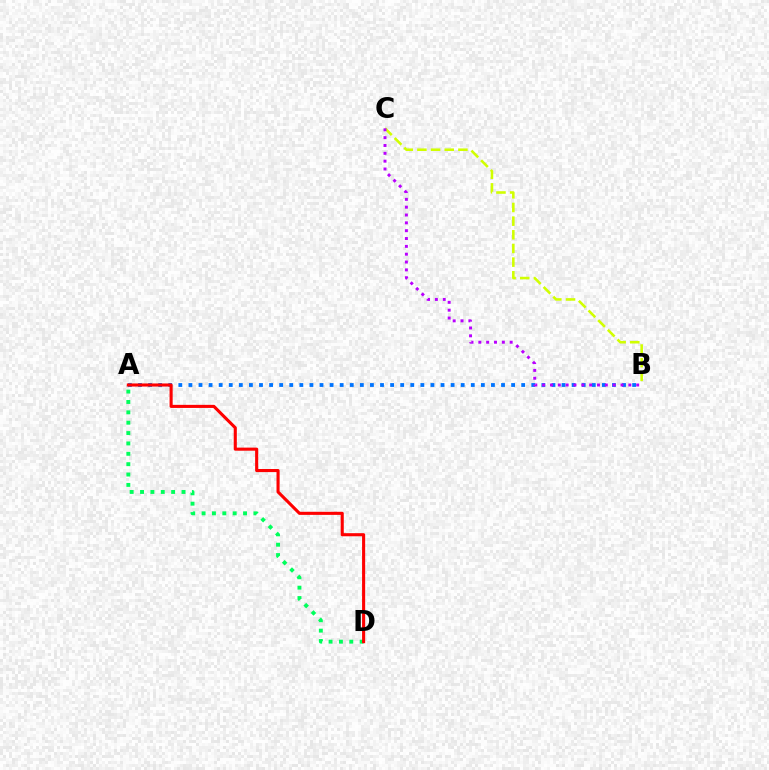{('A', 'B'): [{'color': '#0074ff', 'line_style': 'dotted', 'thickness': 2.74}], ('B', 'C'): [{'color': '#d1ff00', 'line_style': 'dashed', 'thickness': 1.86}, {'color': '#b900ff', 'line_style': 'dotted', 'thickness': 2.13}], ('A', 'D'): [{'color': '#00ff5c', 'line_style': 'dotted', 'thickness': 2.82}, {'color': '#ff0000', 'line_style': 'solid', 'thickness': 2.23}]}